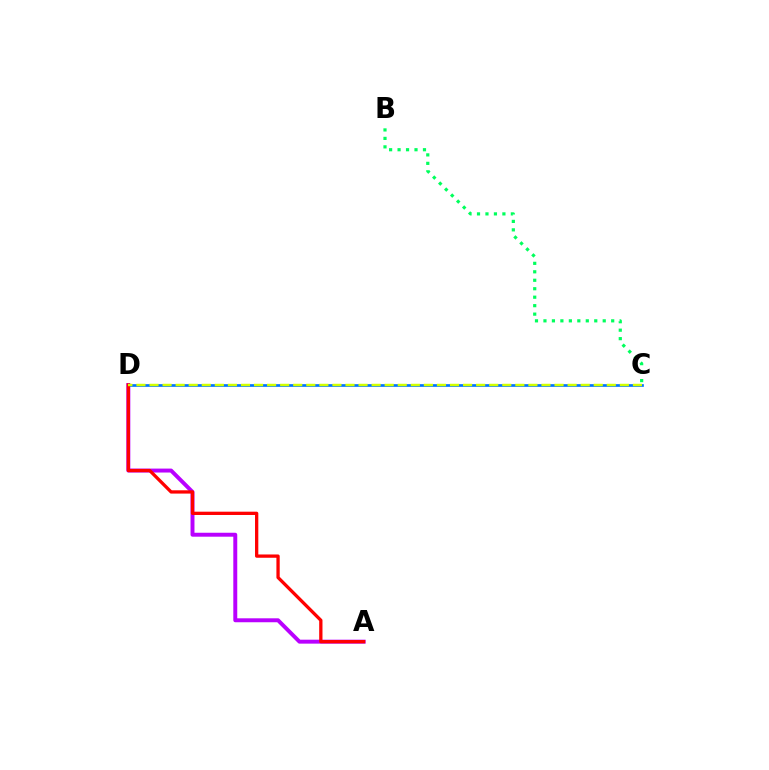{('A', 'D'): [{'color': '#b900ff', 'line_style': 'solid', 'thickness': 2.84}, {'color': '#ff0000', 'line_style': 'solid', 'thickness': 2.37}], ('C', 'D'): [{'color': '#0074ff', 'line_style': 'solid', 'thickness': 1.93}, {'color': '#d1ff00', 'line_style': 'dashed', 'thickness': 1.77}], ('B', 'C'): [{'color': '#00ff5c', 'line_style': 'dotted', 'thickness': 2.3}]}